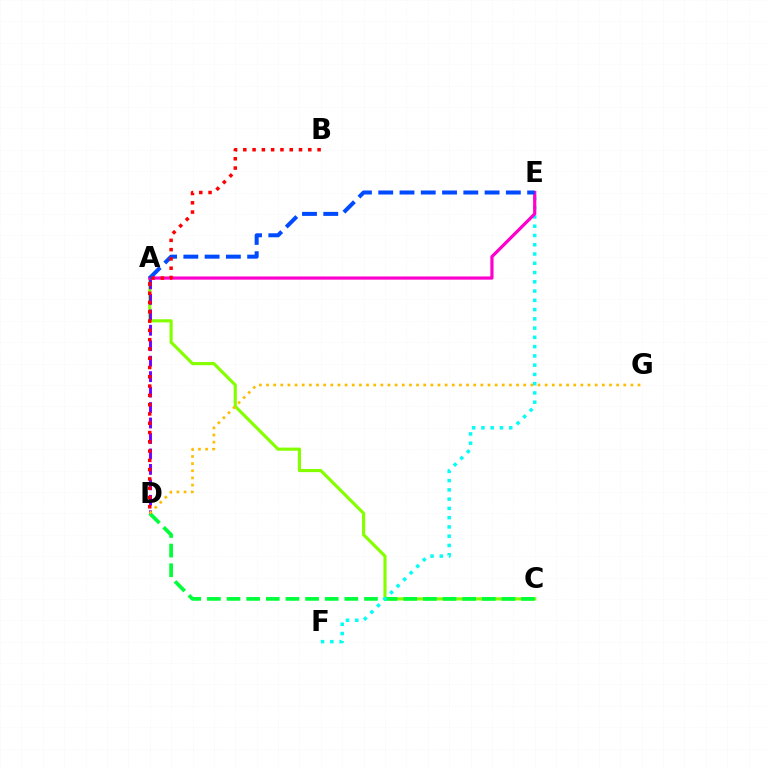{('A', 'C'): [{'color': '#84ff00', 'line_style': 'solid', 'thickness': 2.26}], ('C', 'D'): [{'color': '#00ff39', 'line_style': 'dashed', 'thickness': 2.67}], ('E', 'F'): [{'color': '#00fff6', 'line_style': 'dotted', 'thickness': 2.52}], ('A', 'D'): [{'color': '#7200ff', 'line_style': 'dashed', 'thickness': 2.1}], ('A', 'E'): [{'color': '#ff00cf', 'line_style': 'solid', 'thickness': 2.3}, {'color': '#004bff', 'line_style': 'dashed', 'thickness': 2.89}], ('D', 'G'): [{'color': '#ffbd00', 'line_style': 'dotted', 'thickness': 1.94}], ('B', 'D'): [{'color': '#ff0000', 'line_style': 'dotted', 'thickness': 2.52}]}